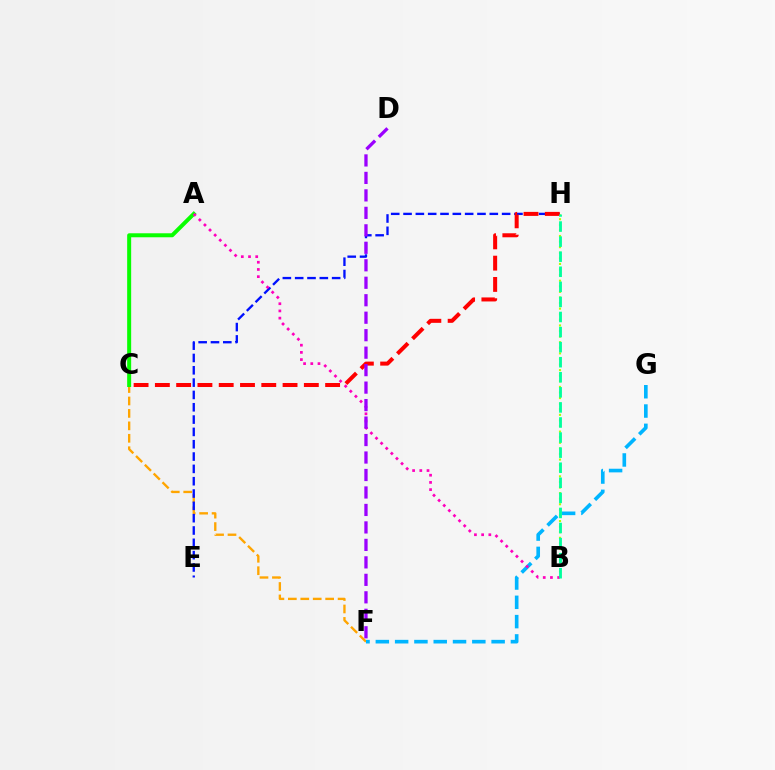{('C', 'F'): [{'color': '#ffa500', 'line_style': 'dashed', 'thickness': 1.69}], ('E', 'H'): [{'color': '#0010ff', 'line_style': 'dashed', 'thickness': 1.67}], ('A', 'C'): [{'color': '#08ff00', 'line_style': 'solid', 'thickness': 2.88}], ('B', 'H'): [{'color': '#b3ff00', 'line_style': 'dotted', 'thickness': 1.52}, {'color': '#00ff9d', 'line_style': 'dashed', 'thickness': 2.05}], ('C', 'H'): [{'color': '#ff0000', 'line_style': 'dashed', 'thickness': 2.89}], ('F', 'G'): [{'color': '#00b5ff', 'line_style': 'dashed', 'thickness': 2.62}], ('A', 'B'): [{'color': '#ff00bd', 'line_style': 'dotted', 'thickness': 1.96}], ('D', 'F'): [{'color': '#9b00ff', 'line_style': 'dashed', 'thickness': 2.37}]}